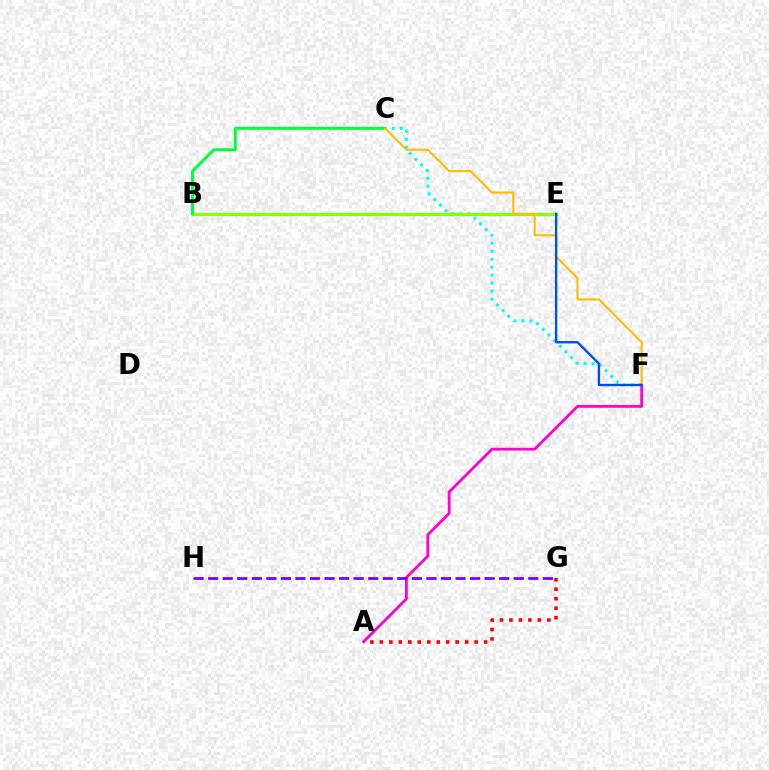{('C', 'F'): [{'color': '#00fff6', 'line_style': 'dotted', 'thickness': 2.17}, {'color': '#ffbd00', 'line_style': 'solid', 'thickness': 1.52}], ('B', 'E'): [{'color': '#84ff00', 'line_style': 'solid', 'thickness': 2.29}], ('A', 'F'): [{'color': '#ff00cf', 'line_style': 'solid', 'thickness': 2.0}], ('B', 'C'): [{'color': '#00ff39', 'line_style': 'solid', 'thickness': 2.12}], ('A', 'G'): [{'color': '#ff0000', 'line_style': 'dotted', 'thickness': 2.57}], ('G', 'H'): [{'color': '#7200ff', 'line_style': 'dashed', 'thickness': 1.98}], ('E', 'F'): [{'color': '#004bff', 'line_style': 'solid', 'thickness': 1.69}]}